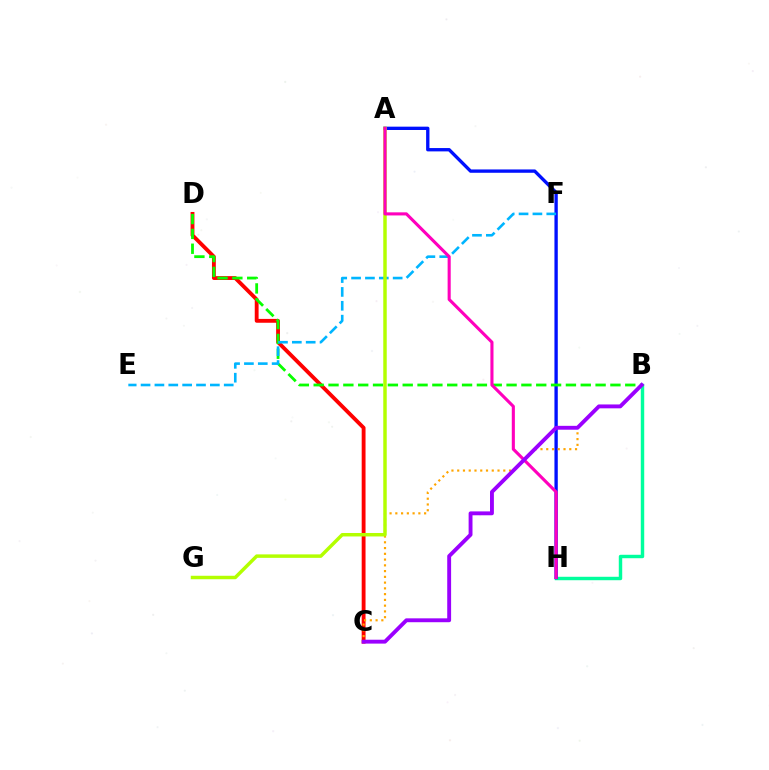{('C', 'D'): [{'color': '#ff0000', 'line_style': 'solid', 'thickness': 2.77}], ('B', 'H'): [{'color': '#00ff9d', 'line_style': 'solid', 'thickness': 2.48}], ('A', 'H'): [{'color': '#0010ff', 'line_style': 'solid', 'thickness': 2.4}, {'color': '#ff00bd', 'line_style': 'solid', 'thickness': 2.23}], ('B', 'D'): [{'color': '#08ff00', 'line_style': 'dashed', 'thickness': 2.02}], ('B', 'C'): [{'color': '#ffa500', 'line_style': 'dotted', 'thickness': 1.56}, {'color': '#9b00ff', 'line_style': 'solid', 'thickness': 2.79}], ('E', 'F'): [{'color': '#00b5ff', 'line_style': 'dashed', 'thickness': 1.88}], ('A', 'G'): [{'color': '#b3ff00', 'line_style': 'solid', 'thickness': 2.49}]}